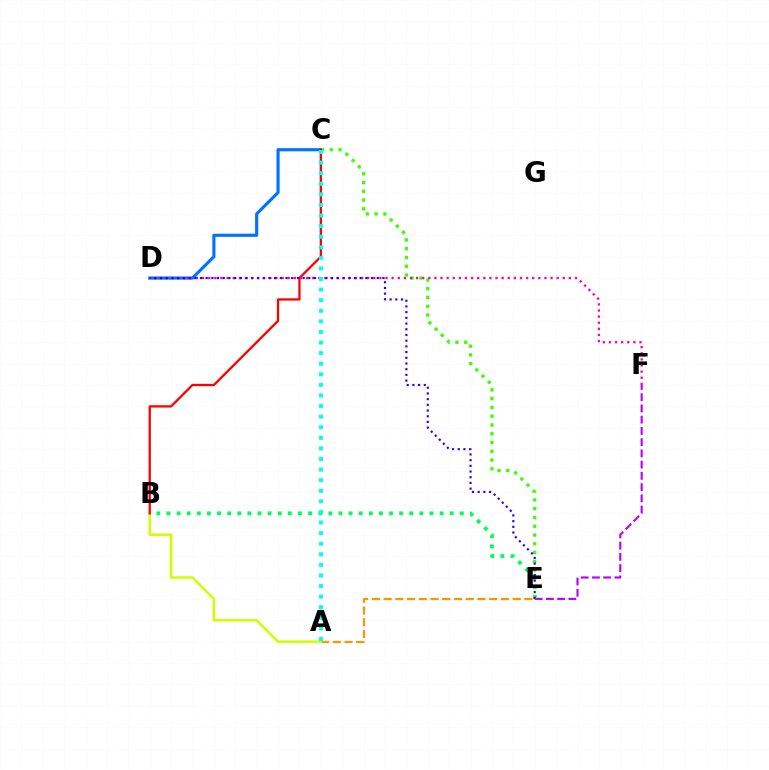{('E', 'F'): [{'color': '#b900ff', 'line_style': 'dashed', 'thickness': 1.53}], ('C', 'D'): [{'color': '#0074ff', 'line_style': 'solid', 'thickness': 2.27}], ('B', 'E'): [{'color': '#00ff5c', 'line_style': 'dotted', 'thickness': 2.75}], ('A', 'E'): [{'color': '#ff9400', 'line_style': 'dashed', 'thickness': 1.59}], ('C', 'E'): [{'color': '#3dff00', 'line_style': 'dotted', 'thickness': 2.38}], ('A', 'B'): [{'color': '#d1ff00', 'line_style': 'solid', 'thickness': 1.84}], ('B', 'C'): [{'color': '#ff0000', 'line_style': 'solid', 'thickness': 1.65}], ('D', 'F'): [{'color': '#ff00ac', 'line_style': 'dotted', 'thickness': 1.66}], ('D', 'E'): [{'color': '#2500ff', 'line_style': 'dotted', 'thickness': 1.55}], ('A', 'C'): [{'color': '#00fff6', 'line_style': 'dotted', 'thickness': 2.88}]}